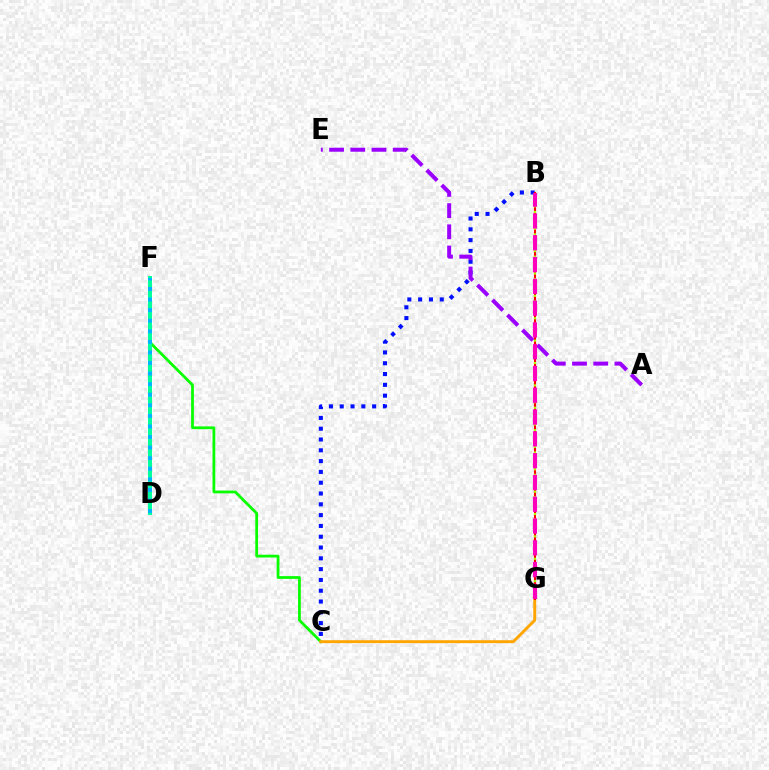{('C', 'F'): [{'color': '#08ff00', 'line_style': 'solid', 'thickness': 1.99}], ('D', 'F'): [{'color': '#00ff9d', 'line_style': 'solid', 'thickness': 2.88}, {'color': '#00b5ff', 'line_style': 'dotted', 'thickness': 2.87}], ('B', 'C'): [{'color': '#0010ff', 'line_style': 'dotted', 'thickness': 2.93}], ('C', 'G'): [{'color': '#ffa500', 'line_style': 'solid', 'thickness': 2.09}], ('A', 'E'): [{'color': '#9b00ff', 'line_style': 'dashed', 'thickness': 2.88}], ('B', 'G'): [{'color': '#ff0000', 'line_style': 'solid', 'thickness': 1.51}, {'color': '#b3ff00', 'line_style': 'dotted', 'thickness': 1.52}, {'color': '#ff00bd', 'line_style': 'dashed', 'thickness': 2.96}]}